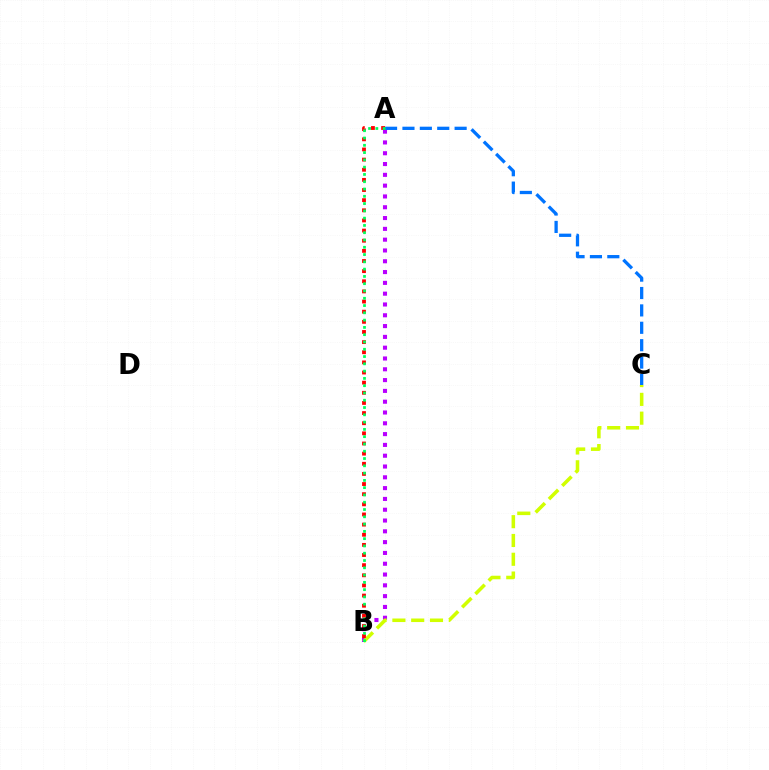{('A', 'B'): [{'color': '#b900ff', 'line_style': 'dotted', 'thickness': 2.94}, {'color': '#ff0000', 'line_style': 'dotted', 'thickness': 2.75}, {'color': '#00ff5c', 'line_style': 'dotted', 'thickness': 1.98}], ('B', 'C'): [{'color': '#d1ff00', 'line_style': 'dashed', 'thickness': 2.55}], ('A', 'C'): [{'color': '#0074ff', 'line_style': 'dashed', 'thickness': 2.36}]}